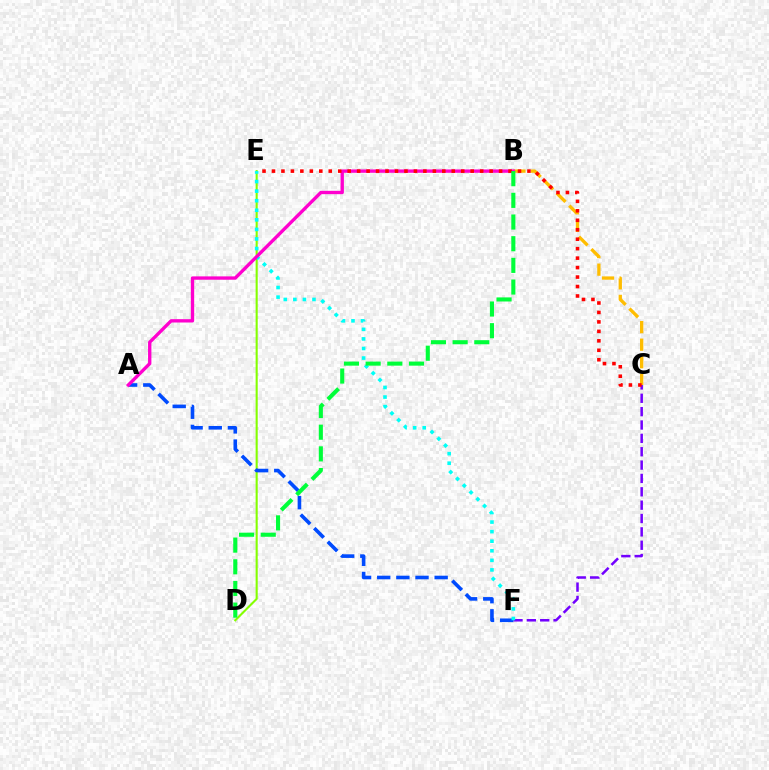{('D', 'E'): [{'color': '#84ff00', 'line_style': 'solid', 'thickness': 1.51}], ('C', 'F'): [{'color': '#7200ff', 'line_style': 'dashed', 'thickness': 1.81}], ('A', 'F'): [{'color': '#004bff', 'line_style': 'dashed', 'thickness': 2.6}], ('B', 'C'): [{'color': '#ffbd00', 'line_style': 'dashed', 'thickness': 2.38}], ('E', 'F'): [{'color': '#00fff6', 'line_style': 'dotted', 'thickness': 2.6}], ('A', 'B'): [{'color': '#ff00cf', 'line_style': 'solid', 'thickness': 2.41}], ('C', 'E'): [{'color': '#ff0000', 'line_style': 'dotted', 'thickness': 2.57}], ('B', 'D'): [{'color': '#00ff39', 'line_style': 'dashed', 'thickness': 2.94}]}